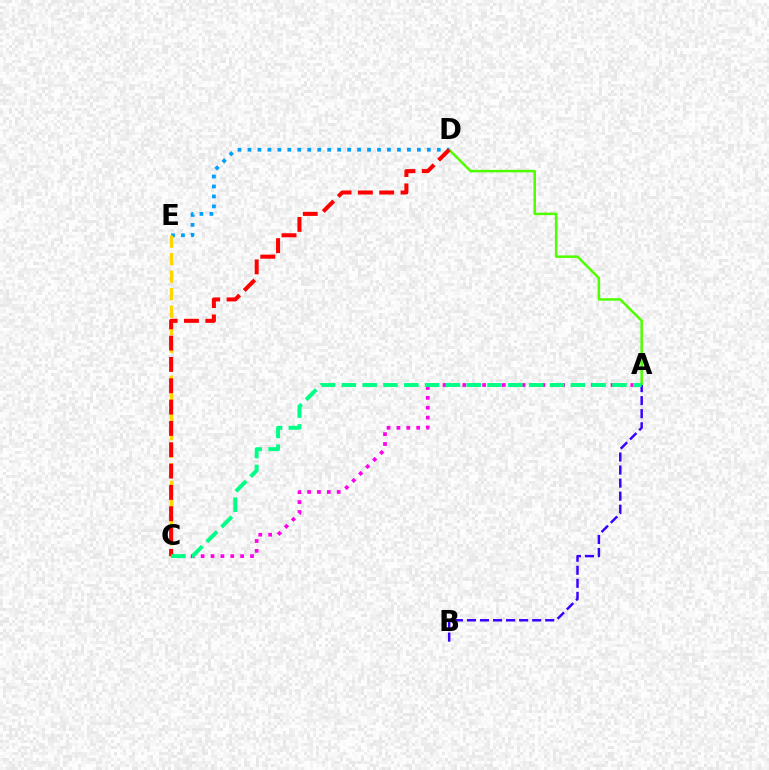{('A', 'D'): [{'color': '#4fff00', 'line_style': 'solid', 'thickness': 1.81}], ('D', 'E'): [{'color': '#009eff', 'line_style': 'dotted', 'thickness': 2.71}], ('C', 'E'): [{'color': '#ffd500', 'line_style': 'dashed', 'thickness': 2.38}], ('A', 'C'): [{'color': '#ff00ed', 'line_style': 'dotted', 'thickness': 2.68}, {'color': '#00ff86', 'line_style': 'dashed', 'thickness': 2.83}], ('A', 'B'): [{'color': '#3700ff', 'line_style': 'dashed', 'thickness': 1.77}], ('C', 'D'): [{'color': '#ff0000', 'line_style': 'dashed', 'thickness': 2.9}]}